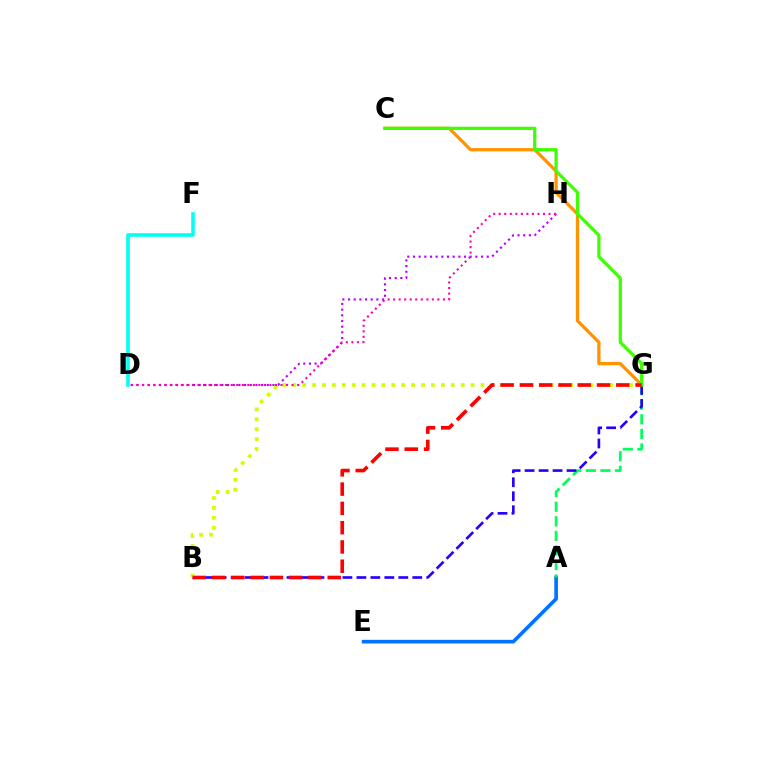{('D', 'H'): [{'color': '#b900ff', 'line_style': 'dotted', 'thickness': 1.54}, {'color': '#ff00ac', 'line_style': 'dotted', 'thickness': 1.5}], ('A', 'E'): [{'color': '#0074ff', 'line_style': 'solid', 'thickness': 2.63}], ('D', 'F'): [{'color': '#00fff6', 'line_style': 'solid', 'thickness': 2.58}], ('A', 'G'): [{'color': '#00ff5c', 'line_style': 'dashed', 'thickness': 1.98}], ('C', 'G'): [{'color': '#ff9400', 'line_style': 'solid', 'thickness': 2.36}, {'color': '#3dff00', 'line_style': 'solid', 'thickness': 2.31}], ('B', 'G'): [{'color': '#2500ff', 'line_style': 'dashed', 'thickness': 1.9}, {'color': '#d1ff00', 'line_style': 'dotted', 'thickness': 2.69}, {'color': '#ff0000', 'line_style': 'dashed', 'thickness': 2.62}]}